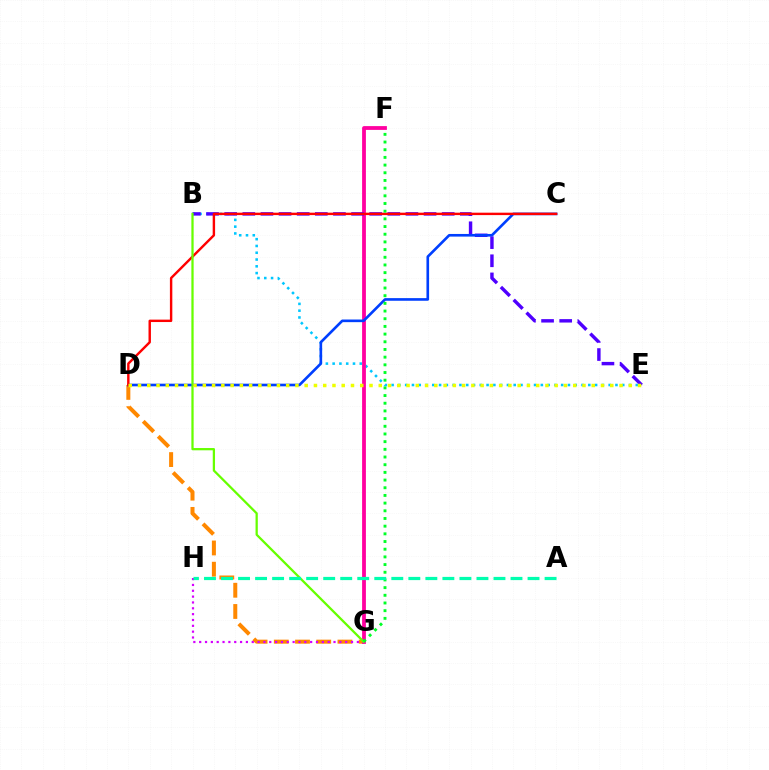{('D', 'G'): [{'color': '#ff8800', 'line_style': 'dashed', 'thickness': 2.88}], ('B', 'E'): [{'color': '#00c7ff', 'line_style': 'dotted', 'thickness': 1.84}, {'color': '#4f00ff', 'line_style': 'dashed', 'thickness': 2.46}], ('F', 'G'): [{'color': '#ff00a0', 'line_style': 'solid', 'thickness': 2.73}, {'color': '#00ff27', 'line_style': 'dotted', 'thickness': 2.09}], ('G', 'H'): [{'color': '#d600ff', 'line_style': 'dotted', 'thickness': 1.59}], ('C', 'D'): [{'color': '#003fff', 'line_style': 'solid', 'thickness': 1.9}, {'color': '#ff0000', 'line_style': 'solid', 'thickness': 1.74}], ('B', 'G'): [{'color': '#66ff00', 'line_style': 'solid', 'thickness': 1.63}], ('D', 'E'): [{'color': '#eeff00', 'line_style': 'dotted', 'thickness': 2.52}], ('A', 'H'): [{'color': '#00ffaf', 'line_style': 'dashed', 'thickness': 2.31}]}